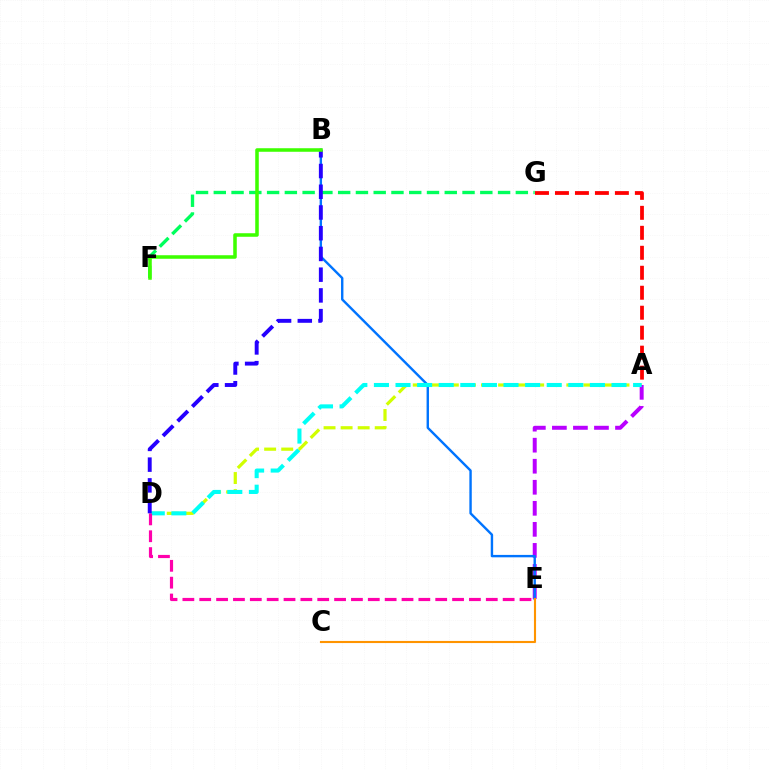{('A', 'D'): [{'color': '#d1ff00', 'line_style': 'dashed', 'thickness': 2.32}, {'color': '#00fff6', 'line_style': 'dashed', 'thickness': 2.93}], ('A', 'G'): [{'color': '#ff0000', 'line_style': 'dashed', 'thickness': 2.71}], ('A', 'E'): [{'color': '#b900ff', 'line_style': 'dashed', 'thickness': 2.86}], ('B', 'E'): [{'color': '#0074ff', 'line_style': 'solid', 'thickness': 1.73}], ('C', 'E'): [{'color': '#ff9400', 'line_style': 'solid', 'thickness': 1.52}], ('F', 'G'): [{'color': '#00ff5c', 'line_style': 'dashed', 'thickness': 2.41}], ('B', 'D'): [{'color': '#2500ff', 'line_style': 'dashed', 'thickness': 2.82}], ('B', 'F'): [{'color': '#3dff00', 'line_style': 'solid', 'thickness': 2.55}], ('D', 'E'): [{'color': '#ff00ac', 'line_style': 'dashed', 'thickness': 2.29}]}